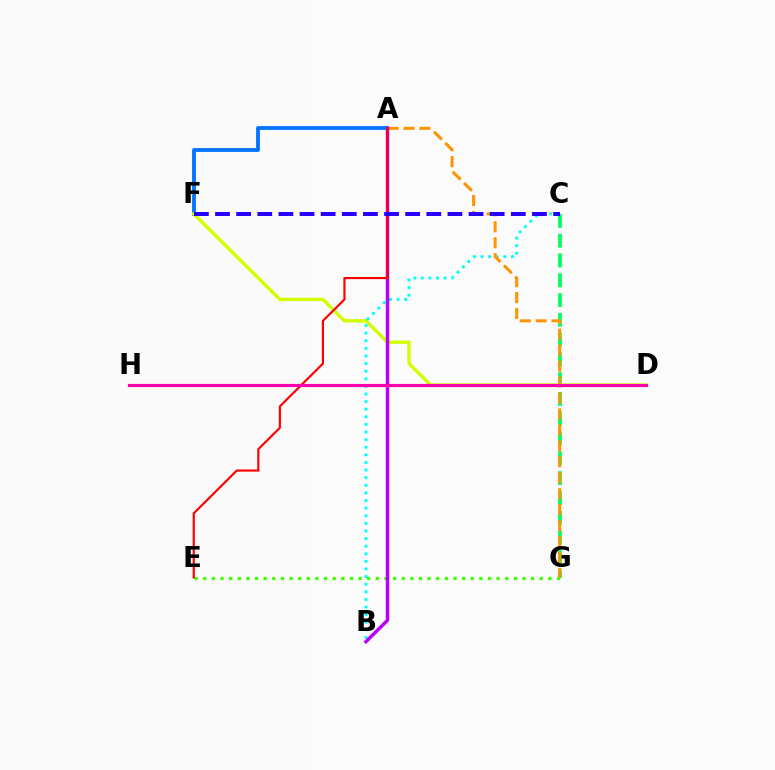{('A', 'F'): [{'color': '#0074ff', 'line_style': 'solid', 'thickness': 2.73}], ('C', 'G'): [{'color': '#00ff5c', 'line_style': 'dashed', 'thickness': 2.69}], ('D', 'F'): [{'color': '#d1ff00', 'line_style': 'solid', 'thickness': 2.42}], ('B', 'C'): [{'color': '#00fff6', 'line_style': 'dotted', 'thickness': 2.07}], ('E', 'G'): [{'color': '#3dff00', 'line_style': 'dotted', 'thickness': 2.34}], ('A', 'G'): [{'color': '#ff9400', 'line_style': 'dashed', 'thickness': 2.17}], ('A', 'B'): [{'color': '#b900ff', 'line_style': 'solid', 'thickness': 2.47}], ('A', 'E'): [{'color': '#ff0000', 'line_style': 'solid', 'thickness': 1.56}], ('C', 'F'): [{'color': '#2500ff', 'line_style': 'dashed', 'thickness': 2.87}], ('D', 'H'): [{'color': '#ff00ac', 'line_style': 'solid', 'thickness': 2.27}]}